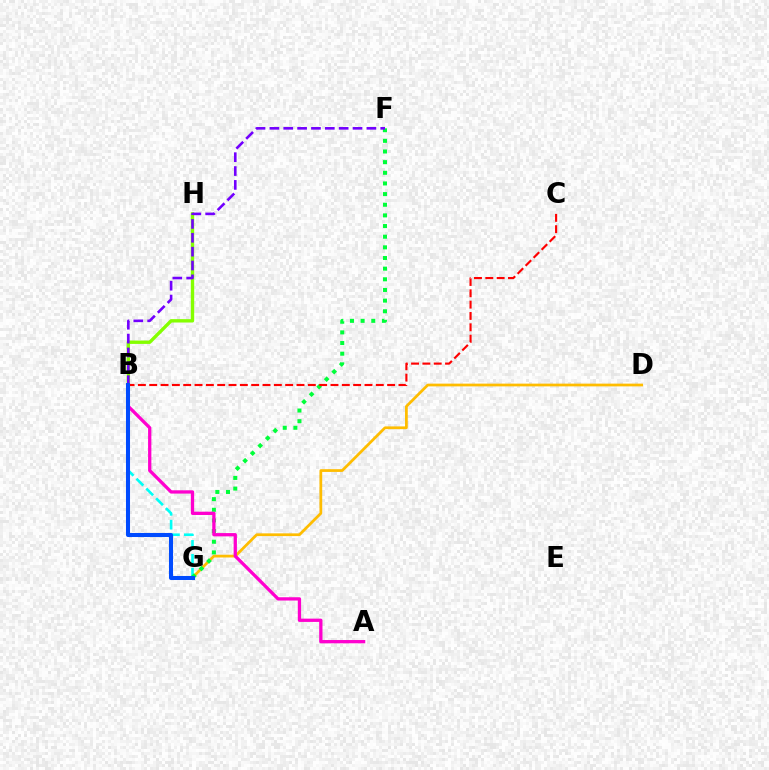{('B', 'G'): [{'color': '#00fff6', 'line_style': 'dashed', 'thickness': 1.88}, {'color': '#004bff', 'line_style': 'solid', 'thickness': 2.91}], ('D', 'G'): [{'color': '#ffbd00', 'line_style': 'solid', 'thickness': 1.97}], ('B', 'H'): [{'color': '#84ff00', 'line_style': 'solid', 'thickness': 2.43}], ('F', 'G'): [{'color': '#00ff39', 'line_style': 'dotted', 'thickness': 2.89}], ('A', 'B'): [{'color': '#ff00cf', 'line_style': 'solid', 'thickness': 2.36}], ('B', 'F'): [{'color': '#7200ff', 'line_style': 'dashed', 'thickness': 1.88}], ('B', 'C'): [{'color': '#ff0000', 'line_style': 'dashed', 'thickness': 1.54}]}